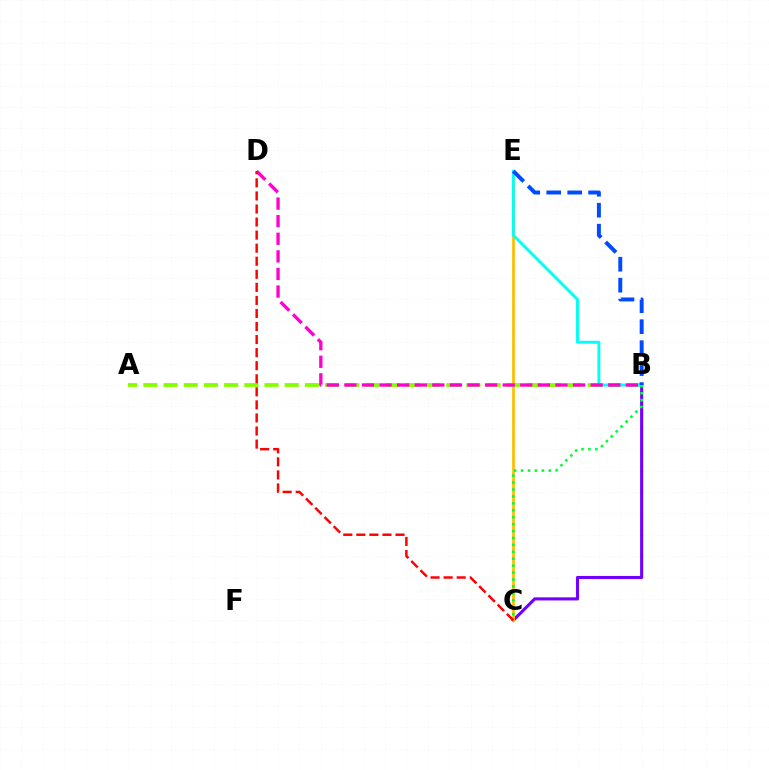{('B', 'C'): [{'color': '#7200ff', 'line_style': 'solid', 'thickness': 2.24}, {'color': '#00ff39', 'line_style': 'dotted', 'thickness': 1.88}], ('C', 'E'): [{'color': '#ffbd00', 'line_style': 'solid', 'thickness': 1.96}], ('A', 'B'): [{'color': '#84ff00', 'line_style': 'dashed', 'thickness': 2.74}], ('B', 'E'): [{'color': '#00fff6', 'line_style': 'solid', 'thickness': 2.09}, {'color': '#004bff', 'line_style': 'dashed', 'thickness': 2.85}], ('B', 'D'): [{'color': '#ff00cf', 'line_style': 'dashed', 'thickness': 2.39}], ('C', 'D'): [{'color': '#ff0000', 'line_style': 'dashed', 'thickness': 1.77}]}